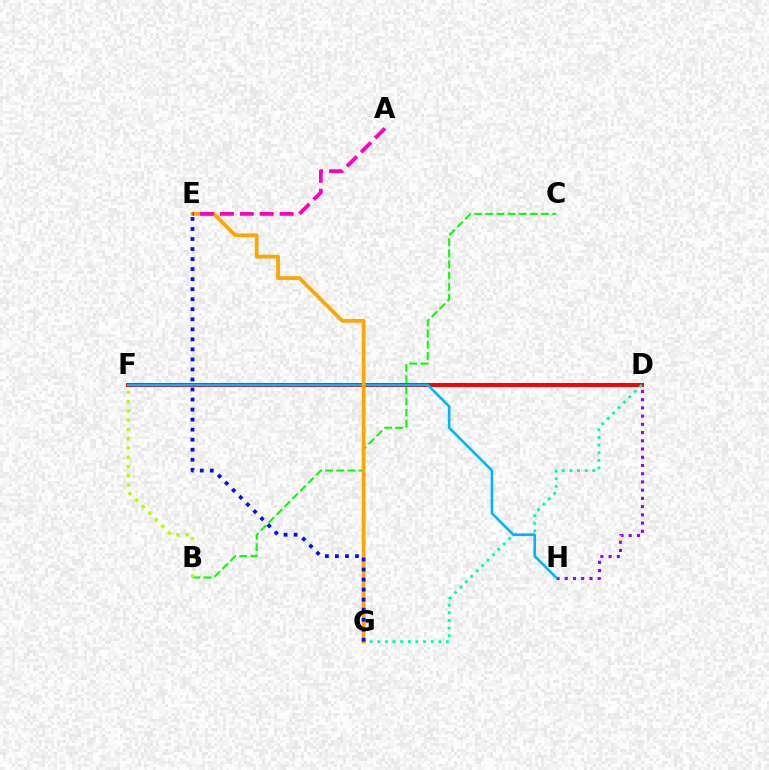{('B', 'C'): [{'color': '#08ff00', 'line_style': 'dashed', 'thickness': 1.51}], ('D', 'F'): [{'color': '#ff0000', 'line_style': 'solid', 'thickness': 2.87}], ('D', 'H'): [{'color': '#9b00ff', 'line_style': 'dotted', 'thickness': 2.24}], ('D', 'G'): [{'color': '#00ff9d', 'line_style': 'dotted', 'thickness': 2.08}], ('F', 'H'): [{'color': '#00b5ff', 'line_style': 'solid', 'thickness': 1.88}], ('E', 'G'): [{'color': '#ffa500', 'line_style': 'solid', 'thickness': 2.71}, {'color': '#0010ff', 'line_style': 'dotted', 'thickness': 2.73}], ('B', 'F'): [{'color': '#b3ff00', 'line_style': 'dotted', 'thickness': 2.52}], ('A', 'E'): [{'color': '#ff00bd', 'line_style': 'dashed', 'thickness': 2.71}]}